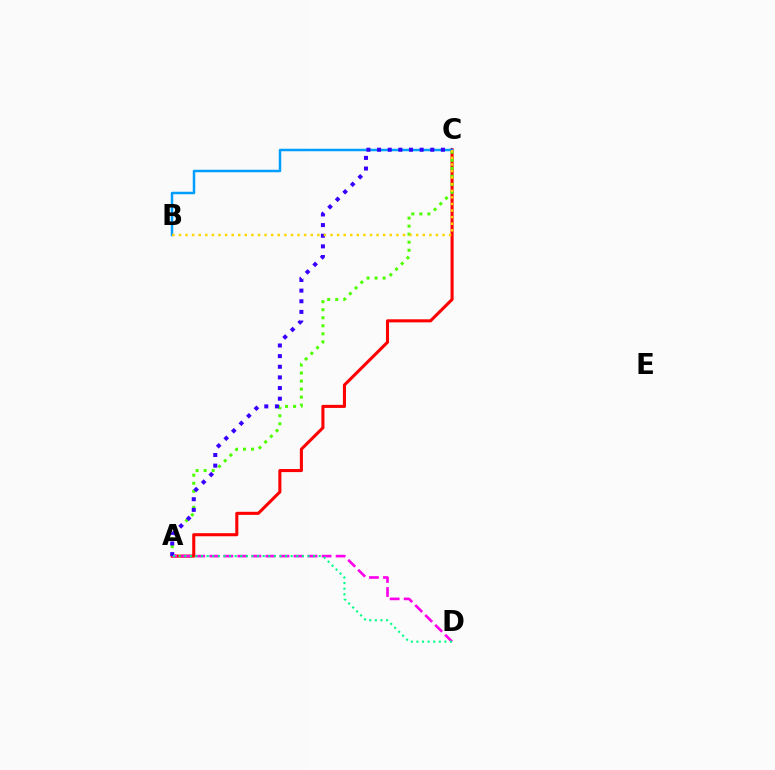{('A', 'C'): [{'color': '#ff0000', 'line_style': 'solid', 'thickness': 2.21}, {'color': '#4fff00', 'line_style': 'dotted', 'thickness': 2.18}, {'color': '#3700ff', 'line_style': 'dotted', 'thickness': 2.89}], ('B', 'C'): [{'color': '#009eff', 'line_style': 'solid', 'thickness': 1.79}, {'color': '#ffd500', 'line_style': 'dotted', 'thickness': 1.79}], ('A', 'D'): [{'color': '#ff00ed', 'line_style': 'dashed', 'thickness': 1.91}, {'color': '#00ff86', 'line_style': 'dotted', 'thickness': 1.52}]}